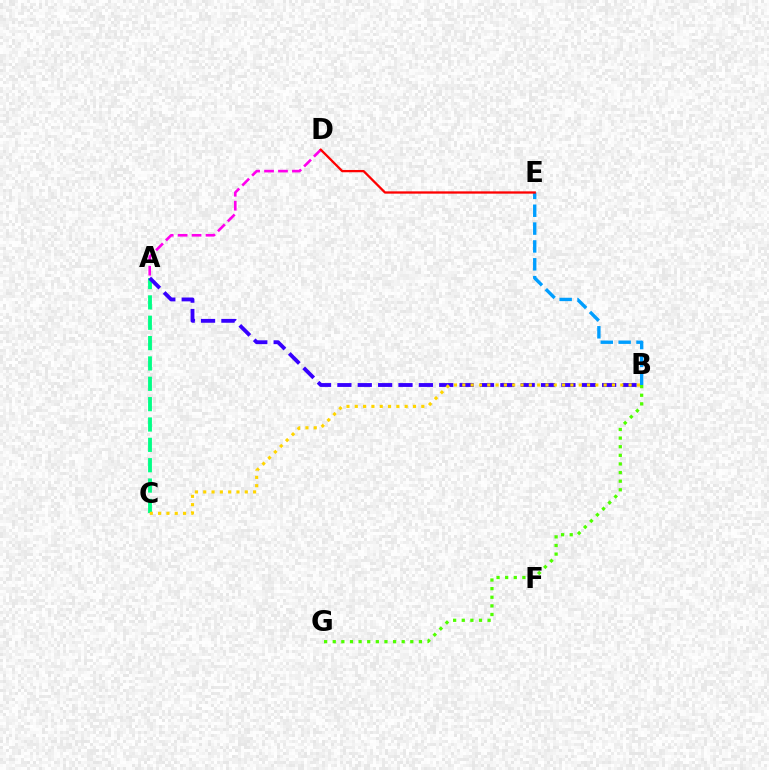{('A', 'C'): [{'color': '#00ff86', 'line_style': 'dashed', 'thickness': 2.76}], ('B', 'E'): [{'color': '#009eff', 'line_style': 'dashed', 'thickness': 2.43}], ('A', 'D'): [{'color': '#ff00ed', 'line_style': 'dashed', 'thickness': 1.89}], ('D', 'E'): [{'color': '#ff0000', 'line_style': 'solid', 'thickness': 1.65}], ('A', 'B'): [{'color': '#3700ff', 'line_style': 'dashed', 'thickness': 2.77}], ('B', 'G'): [{'color': '#4fff00', 'line_style': 'dotted', 'thickness': 2.34}], ('B', 'C'): [{'color': '#ffd500', 'line_style': 'dotted', 'thickness': 2.26}]}